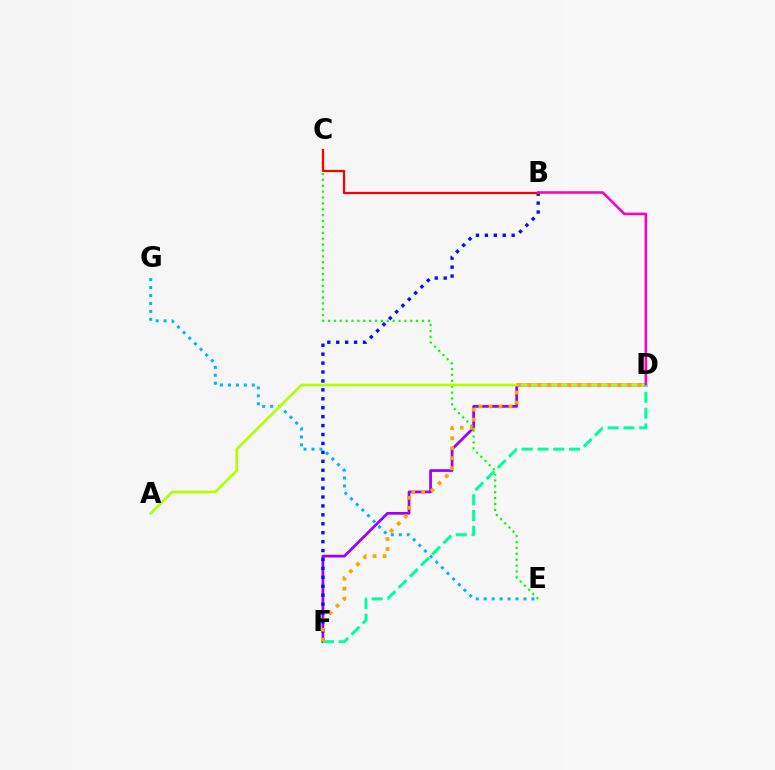{('D', 'F'): [{'color': '#9b00ff', 'line_style': 'solid', 'thickness': 1.96}, {'color': '#00ff9d', 'line_style': 'dashed', 'thickness': 2.15}, {'color': '#ffa500', 'line_style': 'dotted', 'thickness': 2.72}], ('C', 'E'): [{'color': '#08ff00', 'line_style': 'dotted', 'thickness': 1.6}], ('B', 'F'): [{'color': '#0010ff', 'line_style': 'dotted', 'thickness': 2.43}], ('E', 'G'): [{'color': '#00b5ff', 'line_style': 'dotted', 'thickness': 2.16}], ('B', 'C'): [{'color': '#ff0000', 'line_style': 'solid', 'thickness': 1.61}], ('A', 'D'): [{'color': '#b3ff00', 'line_style': 'solid', 'thickness': 1.92}], ('B', 'D'): [{'color': '#ff00bd', 'line_style': 'solid', 'thickness': 1.85}]}